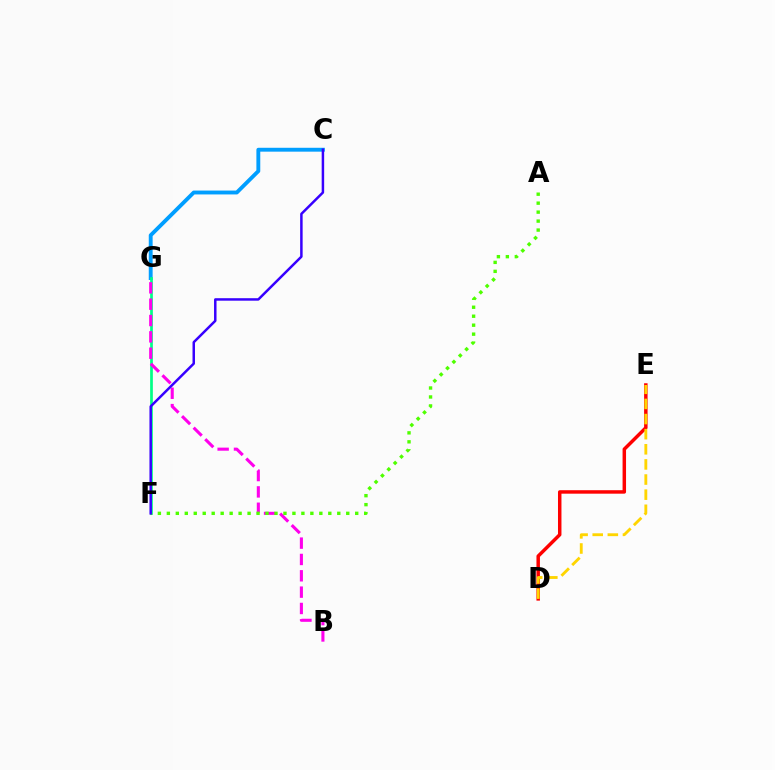{('C', 'G'): [{'color': '#009eff', 'line_style': 'solid', 'thickness': 2.79}], ('F', 'G'): [{'color': '#00ff86', 'line_style': 'solid', 'thickness': 1.95}], ('B', 'G'): [{'color': '#ff00ed', 'line_style': 'dashed', 'thickness': 2.22}], ('A', 'F'): [{'color': '#4fff00', 'line_style': 'dotted', 'thickness': 2.44}], ('D', 'E'): [{'color': '#ff0000', 'line_style': 'solid', 'thickness': 2.5}, {'color': '#ffd500', 'line_style': 'dashed', 'thickness': 2.05}], ('C', 'F'): [{'color': '#3700ff', 'line_style': 'solid', 'thickness': 1.79}]}